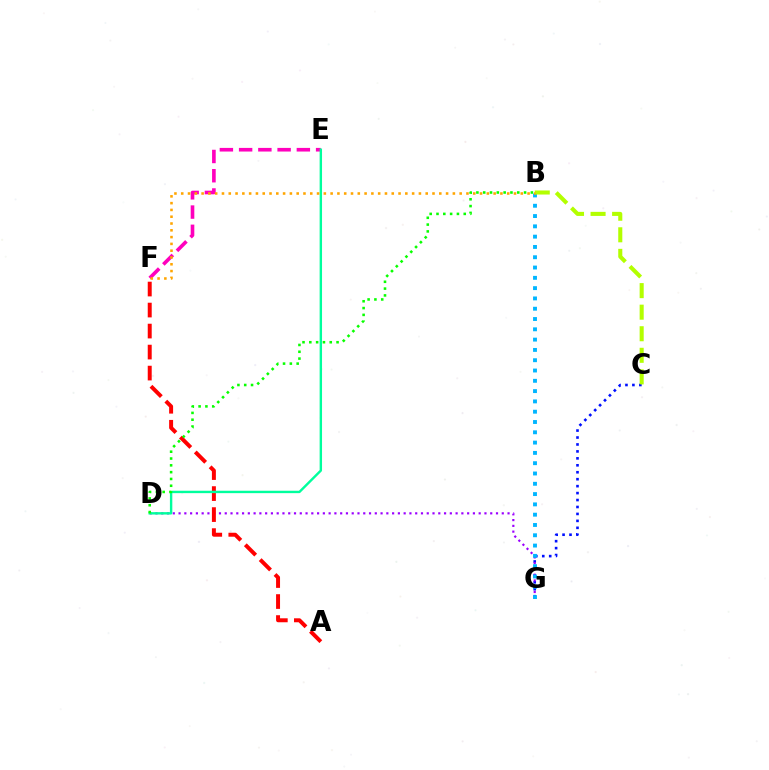{('C', 'G'): [{'color': '#0010ff', 'line_style': 'dotted', 'thickness': 1.89}], ('E', 'F'): [{'color': '#ff00bd', 'line_style': 'dashed', 'thickness': 2.61}], ('D', 'G'): [{'color': '#9b00ff', 'line_style': 'dotted', 'thickness': 1.57}], ('B', 'G'): [{'color': '#00b5ff', 'line_style': 'dotted', 'thickness': 2.8}], ('B', 'C'): [{'color': '#b3ff00', 'line_style': 'dashed', 'thickness': 2.93}], ('A', 'F'): [{'color': '#ff0000', 'line_style': 'dashed', 'thickness': 2.85}], ('D', 'E'): [{'color': '#00ff9d', 'line_style': 'solid', 'thickness': 1.73}], ('B', 'F'): [{'color': '#ffa500', 'line_style': 'dotted', 'thickness': 1.85}], ('B', 'D'): [{'color': '#08ff00', 'line_style': 'dotted', 'thickness': 1.85}]}